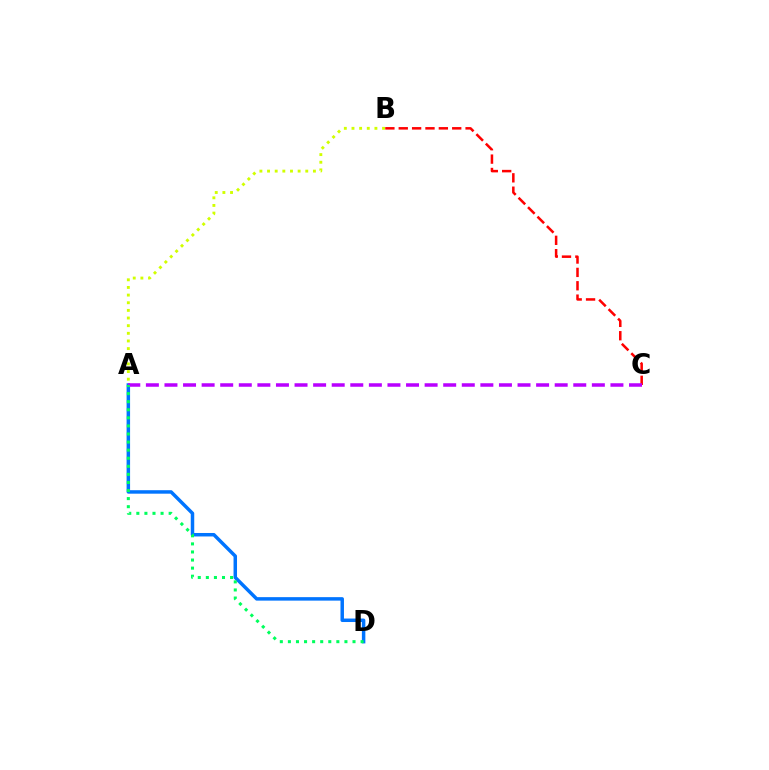{('A', 'B'): [{'color': '#d1ff00', 'line_style': 'dotted', 'thickness': 2.08}], ('A', 'D'): [{'color': '#0074ff', 'line_style': 'solid', 'thickness': 2.5}, {'color': '#00ff5c', 'line_style': 'dotted', 'thickness': 2.19}], ('B', 'C'): [{'color': '#ff0000', 'line_style': 'dashed', 'thickness': 1.82}], ('A', 'C'): [{'color': '#b900ff', 'line_style': 'dashed', 'thickness': 2.52}]}